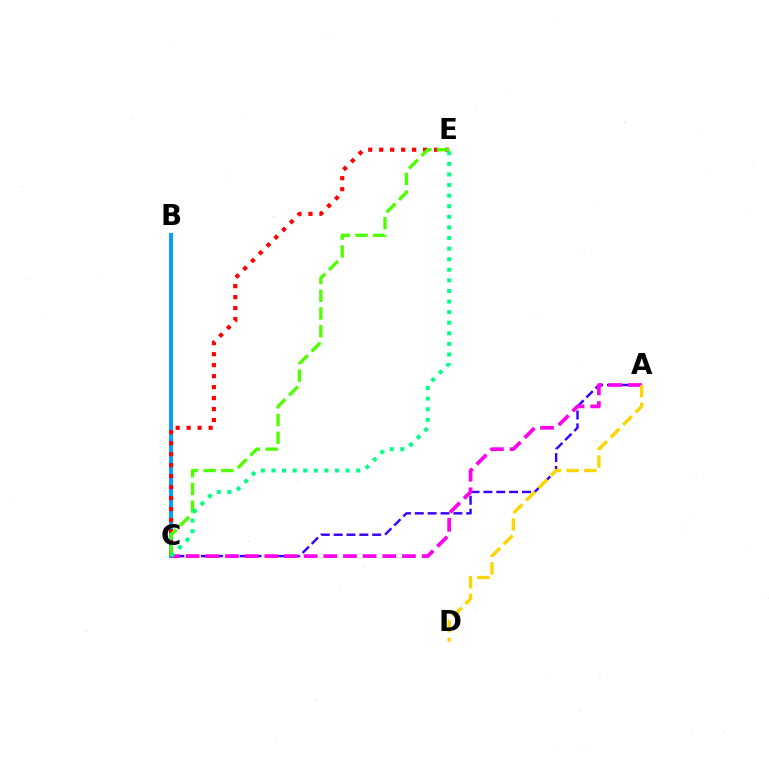{('B', 'C'): [{'color': '#009eff', 'line_style': 'solid', 'thickness': 2.82}], ('C', 'E'): [{'color': '#ff0000', 'line_style': 'dotted', 'thickness': 2.98}, {'color': '#4fff00', 'line_style': 'dashed', 'thickness': 2.41}, {'color': '#00ff86', 'line_style': 'dotted', 'thickness': 2.88}], ('A', 'C'): [{'color': '#3700ff', 'line_style': 'dashed', 'thickness': 1.75}, {'color': '#ff00ed', 'line_style': 'dashed', 'thickness': 2.67}], ('A', 'D'): [{'color': '#ffd500', 'line_style': 'dashed', 'thickness': 2.39}]}